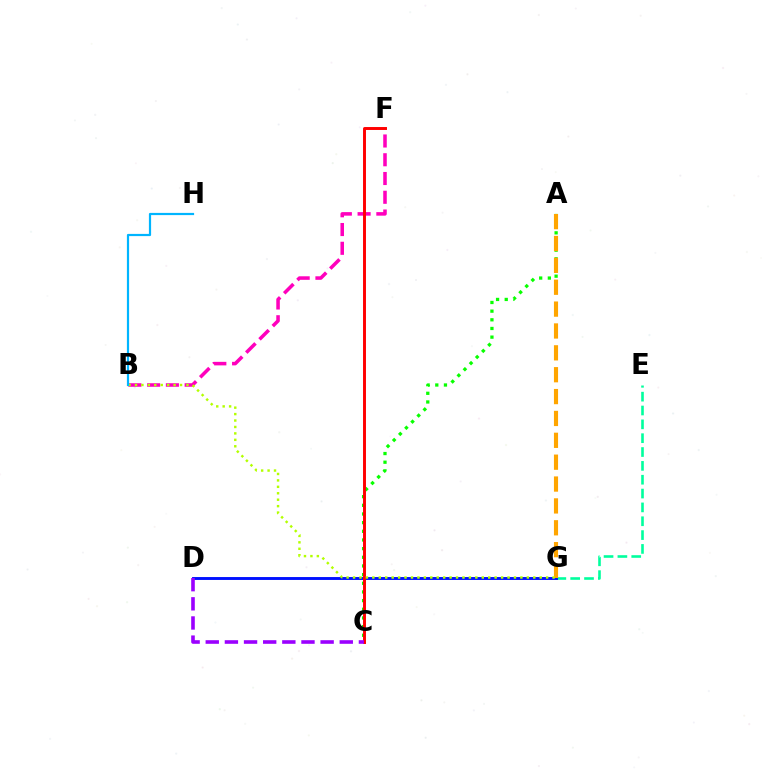{('A', 'C'): [{'color': '#08ff00', 'line_style': 'dotted', 'thickness': 2.35}], ('B', 'F'): [{'color': '#ff00bd', 'line_style': 'dashed', 'thickness': 2.55}], ('E', 'G'): [{'color': '#00ff9d', 'line_style': 'dashed', 'thickness': 1.88}], ('D', 'G'): [{'color': '#0010ff', 'line_style': 'solid', 'thickness': 2.09}], ('C', 'F'): [{'color': '#ff0000', 'line_style': 'solid', 'thickness': 2.11}], ('A', 'G'): [{'color': '#ffa500', 'line_style': 'dashed', 'thickness': 2.97}], ('B', 'G'): [{'color': '#b3ff00', 'line_style': 'dotted', 'thickness': 1.75}], ('B', 'H'): [{'color': '#00b5ff', 'line_style': 'solid', 'thickness': 1.58}], ('C', 'D'): [{'color': '#9b00ff', 'line_style': 'dashed', 'thickness': 2.6}]}